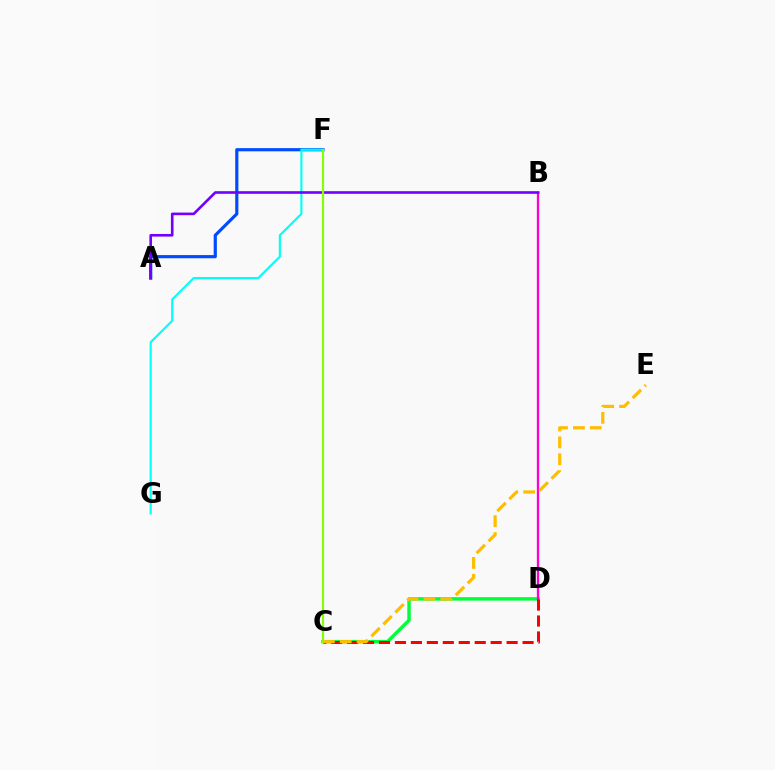{('C', 'D'): [{'color': '#00ff39', 'line_style': 'solid', 'thickness': 2.48}, {'color': '#ff0000', 'line_style': 'dashed', 'thickness': 2.17}], ('B', 'D'): [{'color': '#ff00cf', 'line_style': 'solid', 'thickness': 1.65}], ('A', 'F'): [{'color': '#004bff', 'line_style': 'solid', 'thickness': 2.29}], ('F', 'G'): [{'color': '#00fff6', 'line_style': 'solid', 'thickness': 1.54}], ('A', 'B'): [{'color': '#7200ff', 'line_style': 'solid', 'thickness': 1.89}], ('C', 'E'): [{'color': '#ffbd00', 'line_style': 'dashed', 'thickness': 2.3}], ('C', 'F'): [{'color': '#84ff00', 'line_style': 'solid', 'thickness': 1.56}]}